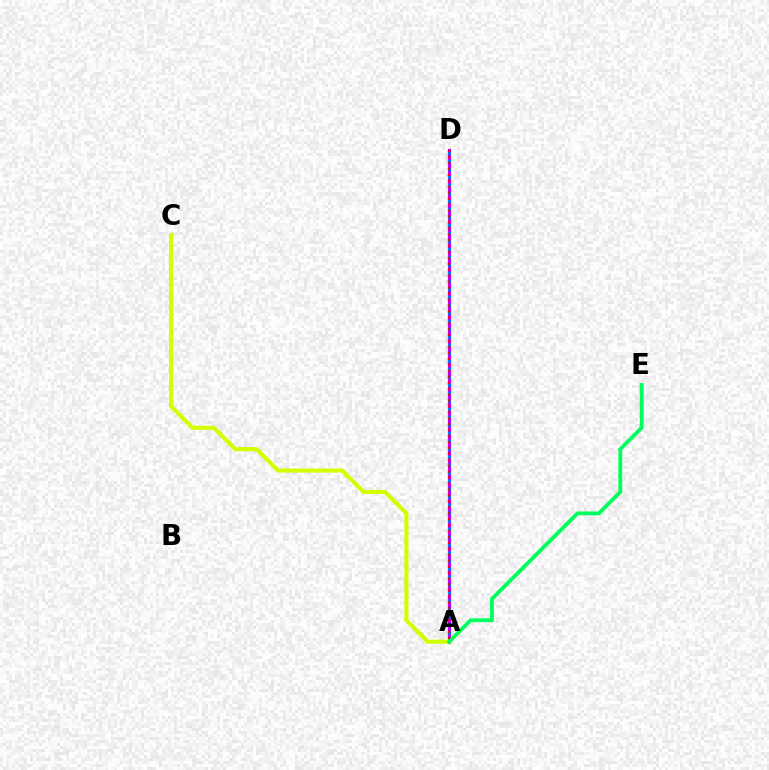{('A', 'D'): [{'color': '#b900ff', 'line_style': 'solid', 'thickness': 2.29}, {'color': '#0074ff', 'line_style': 'dotted', 'thickness': 2.17}, {'color': '#ff0000', 'line_style': 'dotted', 'thickness': 1.61}], ('A', 'C'): [{'color': '#d1ff00', 'line_style': 'solid', 'thickness': 2.97}], ('A', 'E'): [{'color': '#00ff5c', 'line_style': 'solid', 'thickness': 2.75}]}